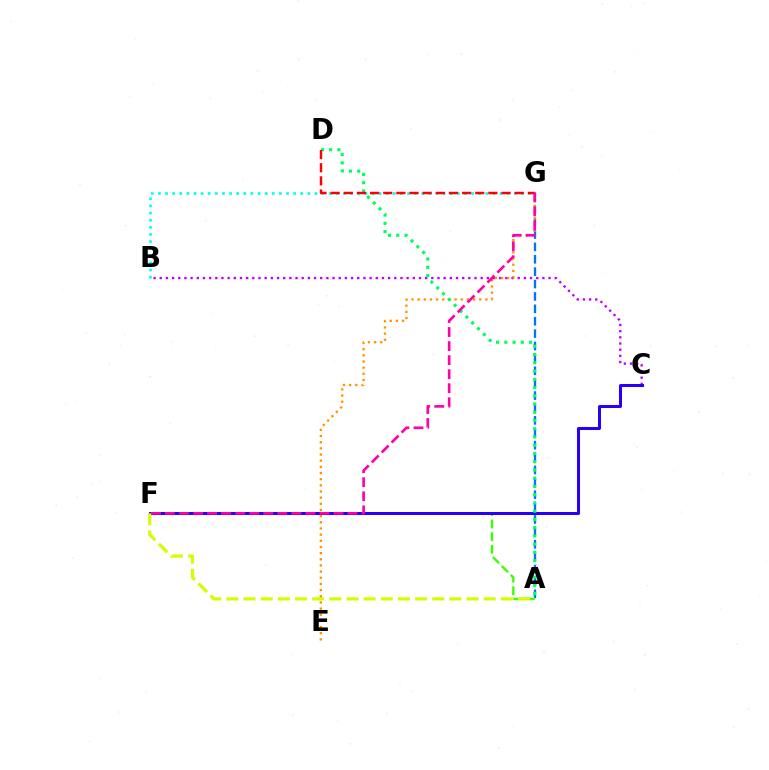{('B', 'C'): [{'color': '#b900ff', 'line_style': 'dotted', 'thickness': 1.68}], ('A', 'G'): [{'color': '#0074ff', 'line_style': 'dashed', 'thickness': 1.68}], ('A', 'F'): [{'color': '#3dff00', 'line_style': 'dashed', 'thickness': 1.71}, {'color': '#d1ff00', 'line_style': 'dashed', 'thickness': 2.33}], ('C', 'F'): [{'color': '#2500ff', 'line_style': 'solid', 'thickness': 2.17}], ('E', 'G'): [{'color': '#ff9400', 'line_style': 'dotted', 'thickness': 1.67}], ('B', 'G'): [{'color': '#00fff6', 'line_style': 'dotted', 'thickness': 1.93}], ('A', 'D'): [{'color': '#00ff5c', 'line_style': 'dotted', 'thickness': 2.24}], ('D', 'G'): [{'color': '#ff0000', 'line_style': 'dashed', 'thickness': 1.79}], ('F', 'G'): [{'color': '#ff00ac', 'line_style': 'dashed', 'thickness': 1.91}]}